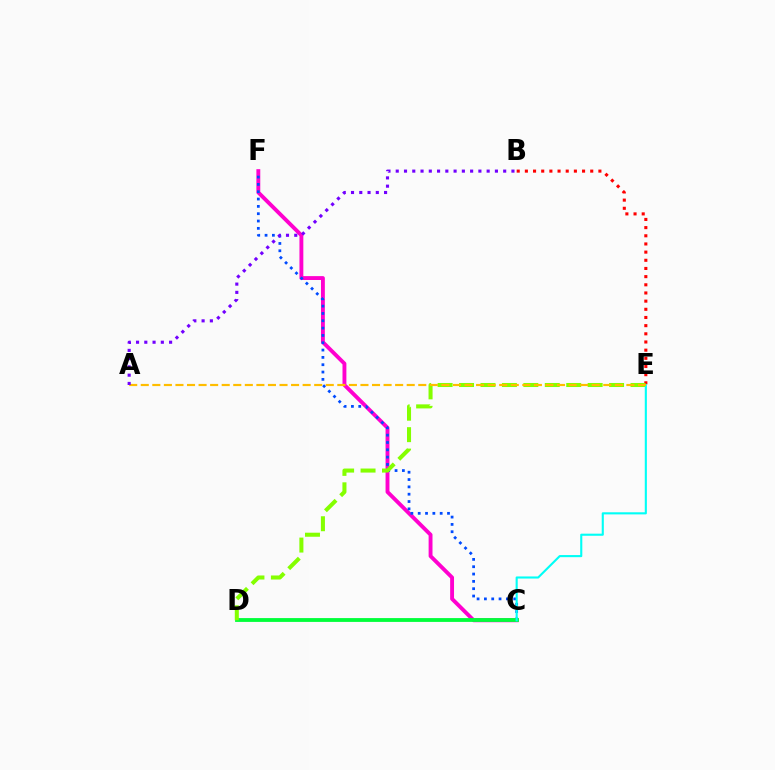{('C', 'F'): [{'color': '#ff00cf', 'line_style': 'solid', 'thickness': 2.79}, {'color': '#004bff', 'line_style': 'dotted', 'thickness': 1.99}], ('B', 'E'): [{'color': '#ff0000', 'line_style': 'dotted', 'thickness': 2.22}], ('C', 'D'): [{'color': '#00ff39', 'line_style': 'solid', 'thickness': 2.75}], ('D', 'E'): [{'color': '#84ff00', 'line_style': 'dashed', 'thickness': 2.91}], ('C', 'E'): [{'color': '#00fff6', 'line_style': 'solid', 'thickness': 1.52}], ('A', 'E'): [{'color': '#ffbd00', 'line_style': 'dashed', 'thickness': 1.57}], ('A', 'B'): [{'color': '#7200ff', 'line_style': 'dotted', 'thickness': 2.25}]}